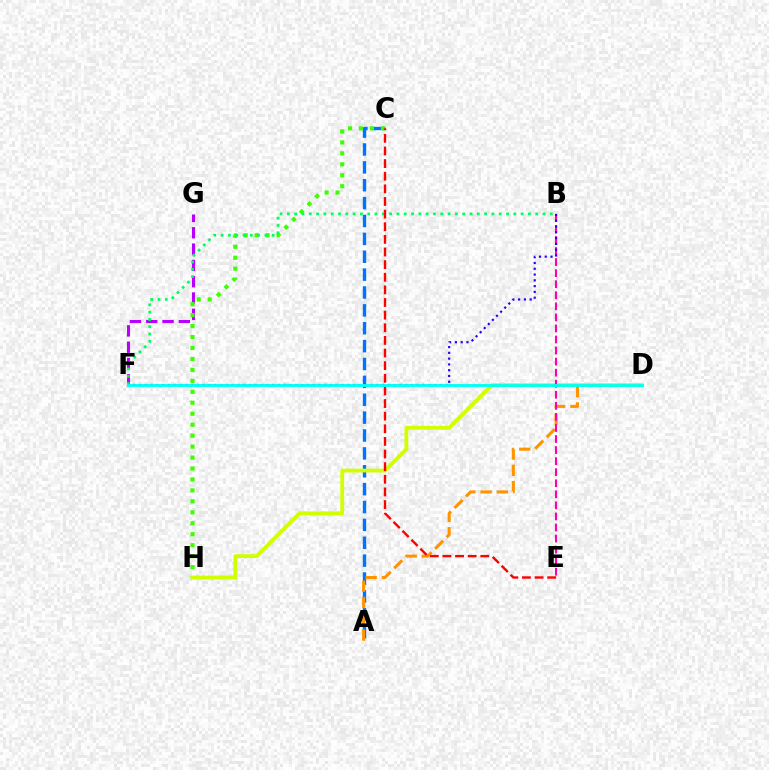{('F', 'G'): [{'color': '#b900ff', 'line_style': 'dashed', 'thickness': 2.22}], ('A', 'C'): [{'color': '#0074ff', 'line_style': 'dashed', 'thickness': 2.43}], ('C', 'H'): [{'color': '#3dff00', 'line_style': 'dotted', 'thickness': 2.98}], ('A', 'D'): [{'color': '#ff9400', 'line_style': 'dashed', 'thickness': 2.21}], ('D', 'H'): [{'color': '#d1ff00', 'line_style': 'solid', 'thickness': 2.76}], ('B', 'E'): [{'color': '#ff00ac', 'line_style': 'dashed', 'thickness': 1.5}], ('B', 'F'): [{'color': '#00ff5c', 'line_style': 'dotted', 'thickness': 1.98}, {'color': '#2500ff', 'line_style': 'dotted', 'thickness': 1.57}], ('C', 'E'): [{'color': '#ff0000', 'line_style': 'dashed', 'thickness': 1.72}], ('D', 'F'): [{'color': '#00fff6', 'line_style': 'solid', 'thickness': 2.07}]}